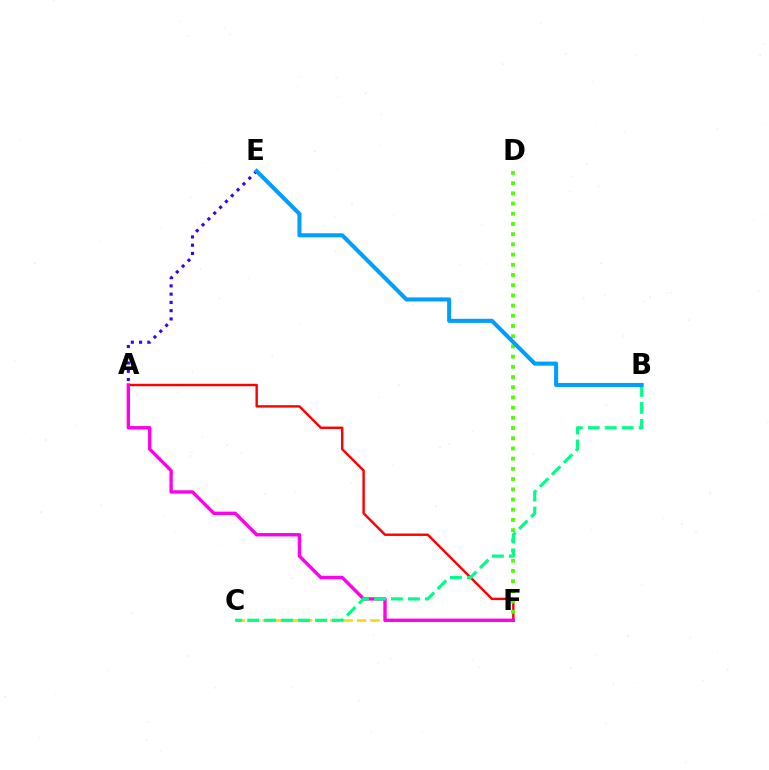{('C', 'F'): [{'color': '#ffd500', 'line_style': 'dashed', 'thickness': 1.83}], ('A', 'F'): [{'color': '#ff0000', 'line_style': 'solid', 'thickness': 1.74}, {'color': '#ff00ed', 'line_style': 'solid', 'thickness': 2.43}], ('D', 'F'): [{'color': '#4fff00', 'line_style': 'dotted', 'thickness': 2.77}], ('B', 'C'): [{'color': '#00ff86', 'line_style': 'dashed', 'thickness': 2.3}], ('A', 'E'): [{'color': '#3700ff', 'line_style': 'dotted', 'thickness': 2.24}], ('B', 'E'): [{'color': '#009eff', 'line_style': 'solid', 'thickness': 2.93}]}